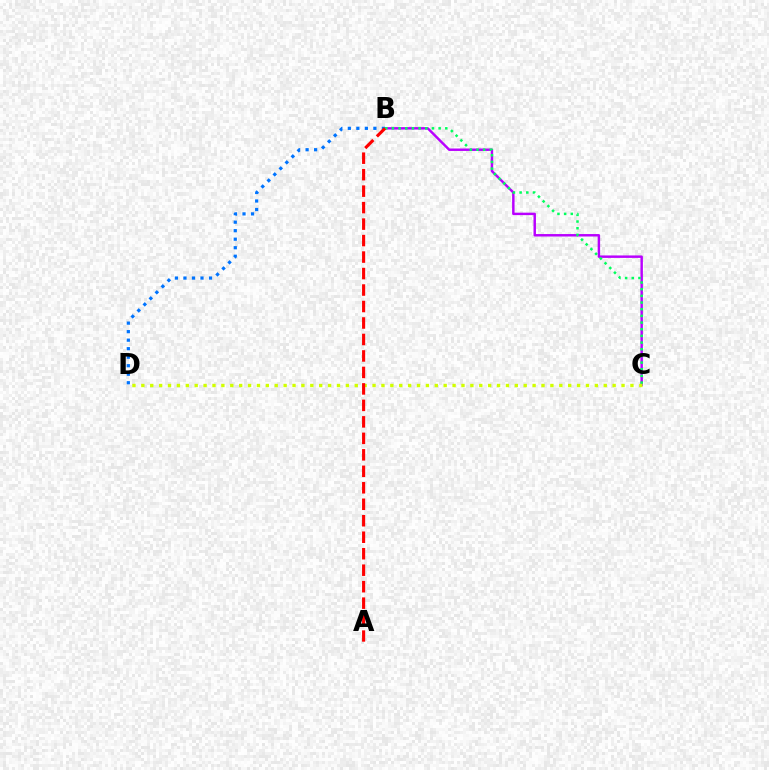{('B', 'C'): [{'color': '#b900ff', 'line_style': 'solid', 'thickness': 1.77}, {'color': '#00ff5c', 'line_style': 'dotted', 'thickness': 1.81}], ('B', 'D'): [{'color': '#0074ff', 'line_style': 'dotted', 'thickness': 2.31}], ('C', 'D'): [{'color': '#d1ff00', 'line_style': 'dotted', 'thickness': 2.42}], ('A', 'B'): [{'color': '#ff0000', 'line_style': 'dashed', 'thickness': 2.24}]}